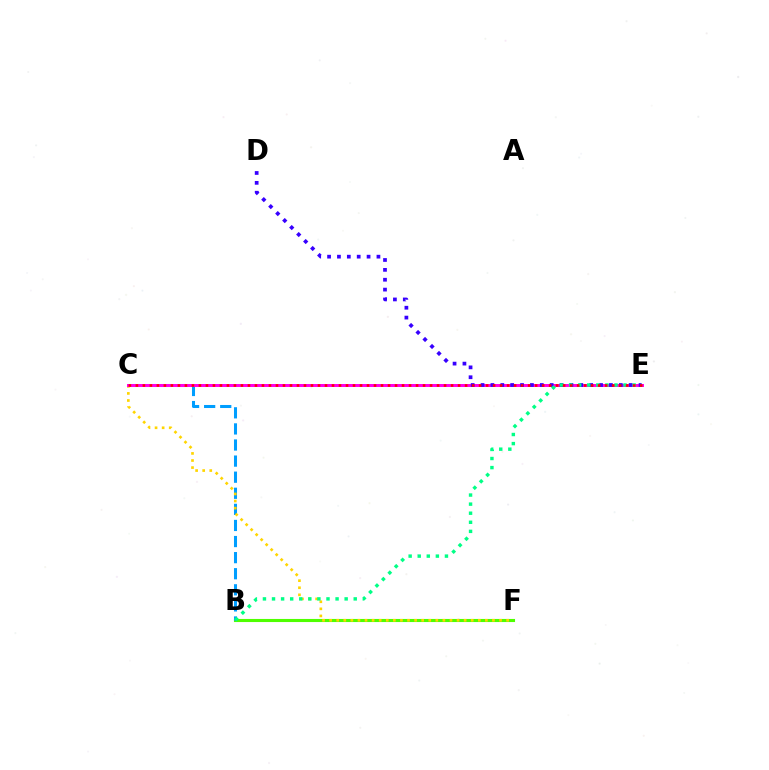{('B', 'F'): [{'color': '#4fff00', 'line_style': 'solid', 'thickness': 2.23}], ('B', 'C'): [{'color': '#009eff', 'line_style': 'dashed', 'thickness': 2.19}], ('C', 'F'): [{'color': '#ffd500', 'line_style': 'dotted', 'thickness': 1.92}], ('C', 'E'): [{'color': '#ff00ed', 'line_style': 'solid', 'thickness': 2.15}, {'color': '#ff0000', 'line_style': 'dotted', 'thickness': 1.9}], ('D', 'E'): [{'color': '#3700ff', 'line_style': 'dotted', 'thickness': 2.68}], ('B', 'E'): [{'color': '#00ff86', 'line_style': 'dotted', 'thickness': 2.47}]}